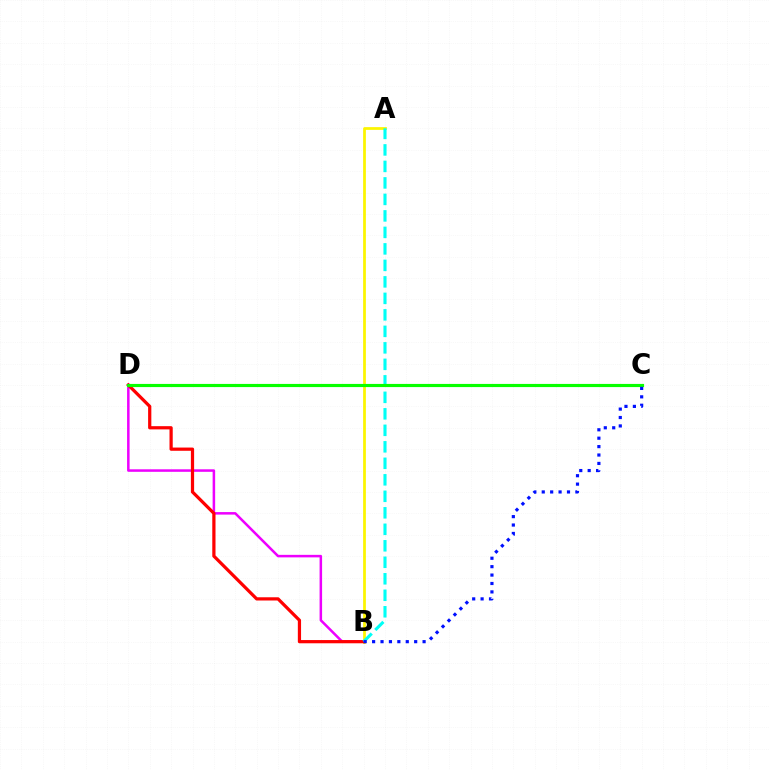{('A', 'B'): [{'color': '#fcf500', 'line_style': 'solid', 'thickness': 1.98}, {'color': '#00fff6', 'line_style': 'dashed', 'thickness': 2.24}], ('B', 'D'): [{'color': '#ee00ff', 'line_style': 'solid', 'thickness': 1.81}, {'color': '#ff0000', 'line_style': 'solid', 'thickness': 2.32}], ('C', 'D'): [{'color': '#08ff00', 'line_style': 'solid', 'thickness': 2.27}], ('B', 'C'): [{'color': '#0010ff', 'line_style': 'dotted', 'thickness': 2.29}]}